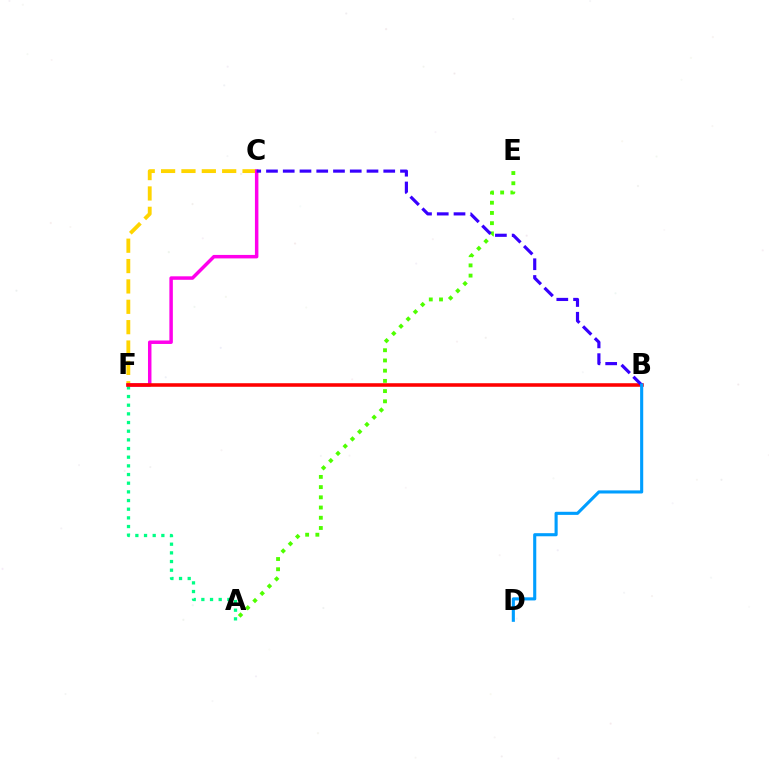{('C', 'F'): [{'color': '#ffd500', 'line_style': 'dashed', 'thickness': 2.77}, {'color': '#ff00ed', 'line_style': 'solid', 'thickness': 2.5}], ('A', 'F'): [{'color': '#00ff86', 'line_style': 'dotted', 'thickness': 2.35}], ('B', 'F'): [{'color': '#ff0000', 'line_style': 'solid', 'thickness': 2.56}], ('A', 'E'): [{'color': '#4fff00', 'line_style': 'dotted', 'thickness': 2.78}], ('B', 'C'): [{'color': '#3700ff', 'line_style': 'dashed', 'thickness': 2.28}], ('B', 'D'): [{'color': '#009eff', 'line_style': 'solid', 'thickness': 2.23}]}